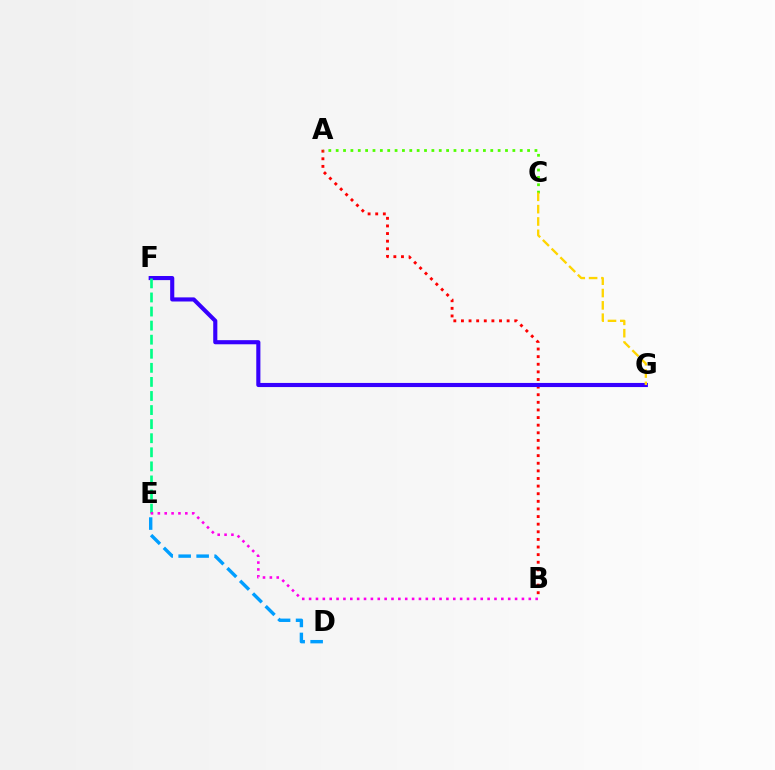{('A', 'B'): [{'color': '#ff0000', 'line_style': 'dotted', 'thickness': 2.07}], ('F', 'G'): [{'color': '#3700ff', 'line_style': 'solid', 'thickness': 2.96}], ('D', 'E'): [{'color': '#009eff', 'line_style': 'dashed', 'thickness': 2.44}], ('A', 'C'): [{'color': '#4fff00', 'line_style': 'dotted', 'thickness': 2.0}], ('C', 'G'): [{'color': '#ffd500', 'line_style': 'dashed', 'thickness': 1.68}], ('E', 'F'): [{'color': '#00ff86', 'line_style': 'dashed', 'thickness': 1.91}], ('B', 'E'): [{'color': '#ff00ed', 'line_style': 'dotted', 'thickness': 1.87}]}